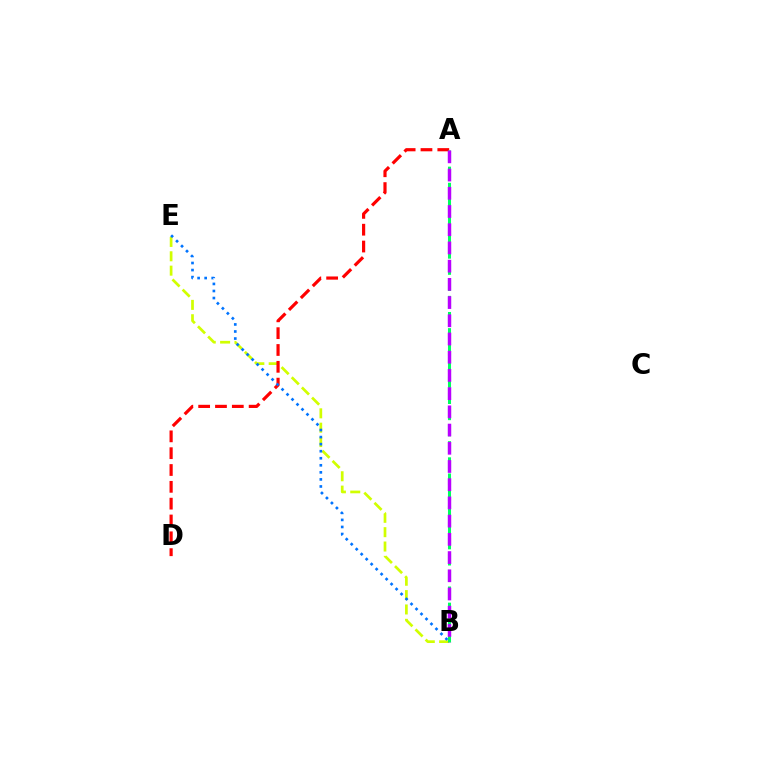{('B', 'E'): [{'color': '#d1ff00', 'line_style': 'dashed', 'thickness': 1.95}, {'color': '#0074ff', 'line_style': 'dotted', 'thickness': 1.92}], ('A', 'D'): [{'color': '#ff0000', 'line_style': 'dashed', 'thickness': 2.29}], ('A', 'B'): [{'color': '#00ff5c', 'line_style': 'dashed', 'thickness': 2.19}, {'color': '#b900ff', 'line_style': 'dashed', 'thickness': 2.47}]}